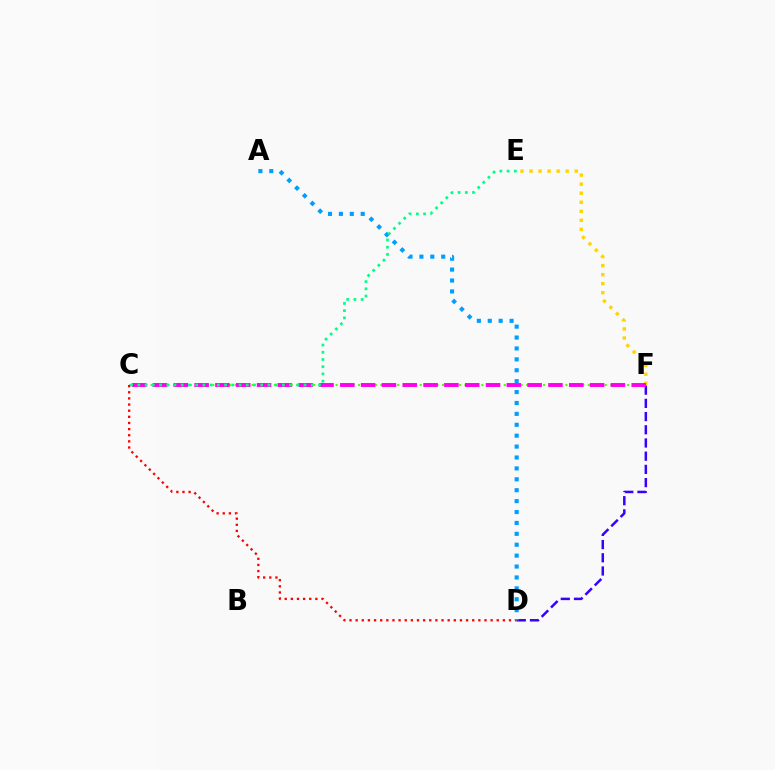{('C', 'F'): [{'color': '#4fff00', 'line_style': 'dotted', 'thickness': 1.52}, {'color': '#ff00ed', 'line_style': 'dashed', 'thickness': 2.83}], ('D', 'F'): [{'color': '#3700ff', 'line_style': 'dashed', 'thickness': 1.79}], ('E', 'F'): [{'color': '#ffd500', 'line_style': 'dotted', 'thickness': 2.46}], ('C', 'D'): [{'color': '#ff0000', 'line_style': 'dotted', 'thickness': 1.67}], ('A', 'D'): [{'color': '#009eff', 'line_style': 'dotted', 'thickness': 2.96}], ('C', 'E'): [{'color': '#00ff86', 'line_style': 'dotted', 'thickness': 1.96}]}